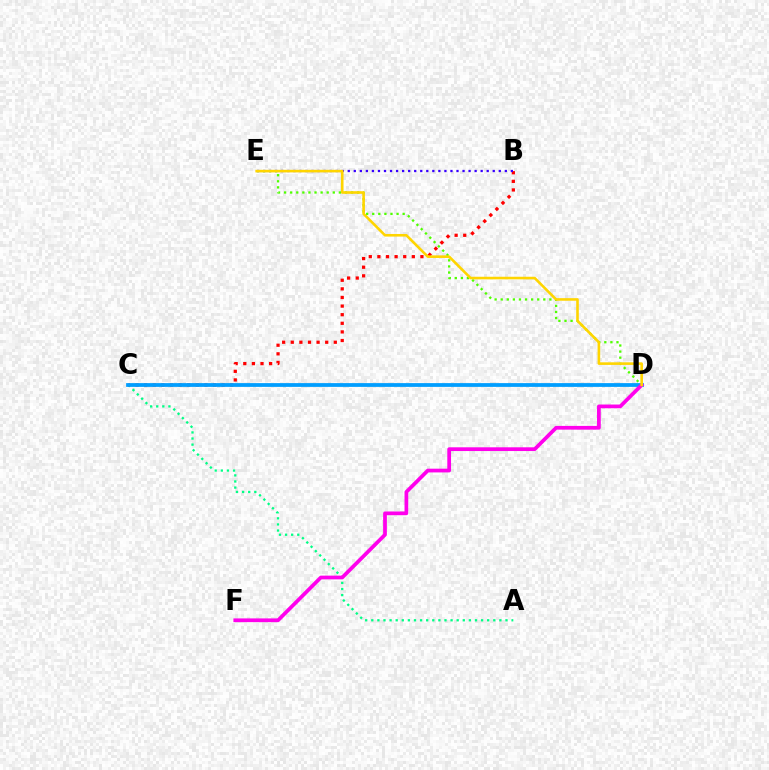{('D', 'E'): [{'color': '#4fff00', 'line_style': 'dotted', 'thickness': 1.65}, {'color': '#ffd500', 'line_style': 'solid', 'thickness': 1.87}], ('A', 'C'): [{'color': '#00ff86', 'line_style': 'dotted', 'thickness': 1.66}], ('B', 'C'): [{'color': '#ff0000', 'line_style': 'dotted', 'thickness': 2.34}], ('C', 'D'): [{'color': '#009eff', 'line_style': 'solid', 'thickness': 2.71}], ('D', 'F'): [{'color': '#ff00ed', 'line_style': 'solid', 'thickness': 2.69}], ('B', 'E'): [{'color': '#3700ff', 'line_style': 'dotted', 'thickness': 1.64}]}